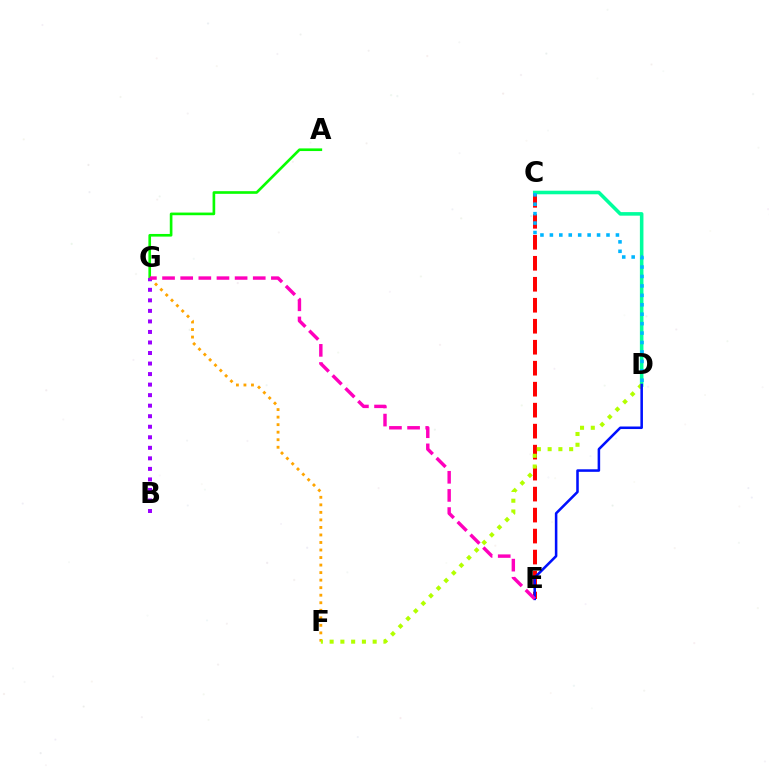{('C', 'E'): [{'color': '#ff0000', 'line_style': 'dashed', 'thickness': 2.85}], ('F', 'G'): [{'color': '#ffa500', 'line_style': 'dotted', 'thickness': 2.05}], ('C', 'D'): [{'color': '#00ff9d', 'line_style': 'solid', 'thickness': 2.56}, {'color': '#00b5ff', 'line_style': 'dotted', 'thickness': 2.56}], ('D', 'F'): [{'color': '#b3ff00', 'line_style': 'dotted', 'thickness': 2.92}], ('A', 'G'): [{'color': '#08ff00', 'line_style': 'solid', 'thickness': 1.91}], ('D', 'E'): [{'color': '#0010ff', 'line_style': 'solid', 'thickness': 1.83}], ('B', 'G'): [{'color': '#9b00ff', 'line_style': 'dotted', 'thickness': 2.86}], ('E', 'G'): [{'color': '#ff00bd', 'line_style': 'dashed', 'thickness': 2.46}]}